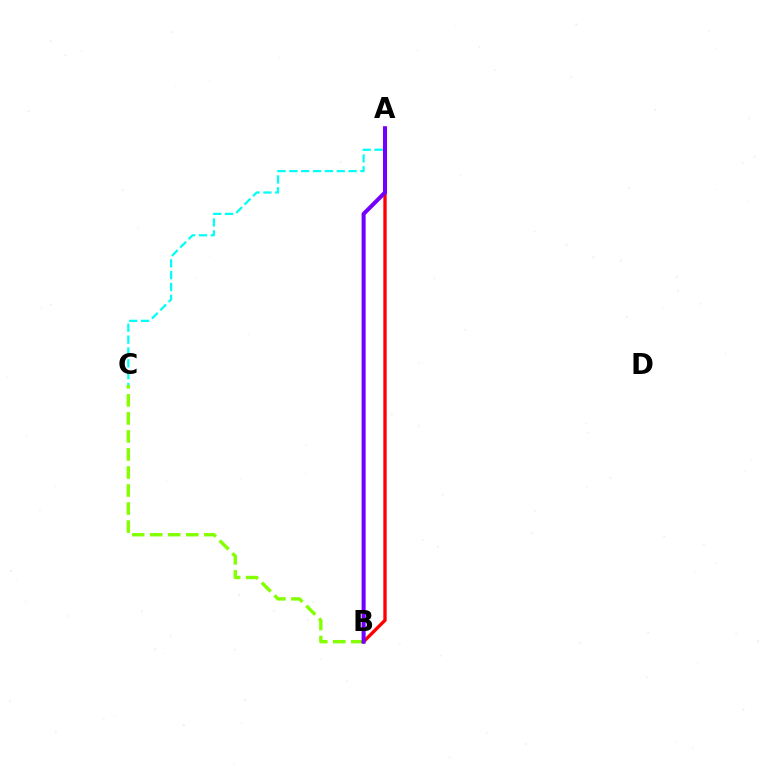{('A', 'C'): [{'color': '#00fff6', 'line_style': 'dashed', 'thickness': 1.61}], ('B', 'C'): [{'color': '#84ff00', 'line_style': 'dashed', 'thickness': 2.45}], ('A', 'B'): [{'color': '#ff0000', 'line_style': 'solid', 'thickness': 2.41}, {'color': '#7200ff', 'line_style': 'solid', 'thickness': 2.92}]}